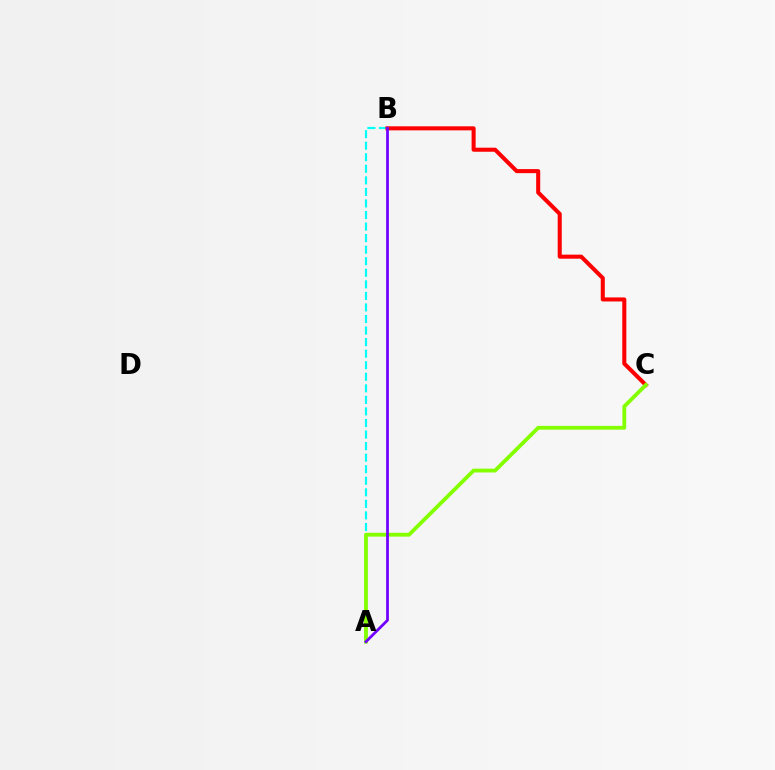{('A', 'B'): [{'color': '#00fff6', 'line_style': 'dashed', 'thickness': 1.57}, {'color': '#7200ff', 'line_style': 'solid', 'thickness': 1.98}], ('B', 'C'): [{'color': '#ff0000', 'line_style': 'solid', 'thickness': 2.92}], ('A', 'C'): [{'color': '#84ff00', 'line_style': 'solid', 'thickness': 2.75}]}